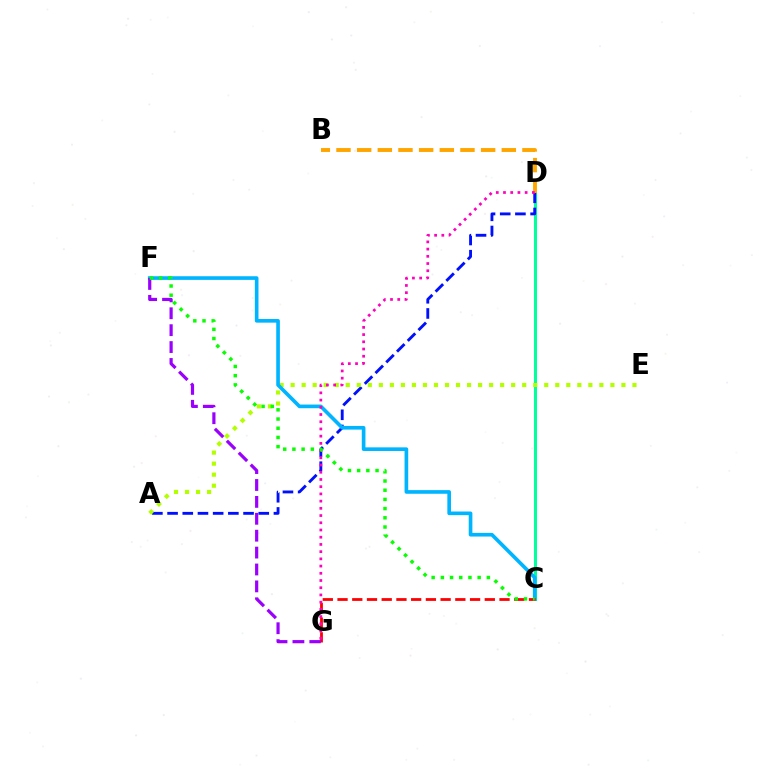{('C', 'D'): [{'color': '#00ff9d', 'line_style': 'solid', 'thickness': 2.21}], ('A', 'D'): [{'color': '#0010ff', 'line_style': 'dashed', 'thickness': 2.06}], ('A', 'E'): [{'color': '#b3ff00', 'line_style': 'dotted', 'thickness': 3.0}], ('B', 'D'): [{'color': '#ffa500', 'line_style': 'dashed', 'thickness': 2.81}], ('C', 'F'): [{'color': '#00b5ff', 'line_style': 'solid', 'thickness': 2.63}, {'color': '#08ff00', 'line_style': 'dotted', 'thickness': 2.5}], ('C', 'G'): [{'color': '#ff0000', 'line_style': 'dashed', 'thickness': 2.0}], ('F', 'G'): [{'color': '#9b00ff', 'line_style': 'dashed', 'thickness': 2.3}], ('D', 'G'): [{'color': '#ff00bd', 'line_style': 'dotted', 'thickness': 1.96}]}